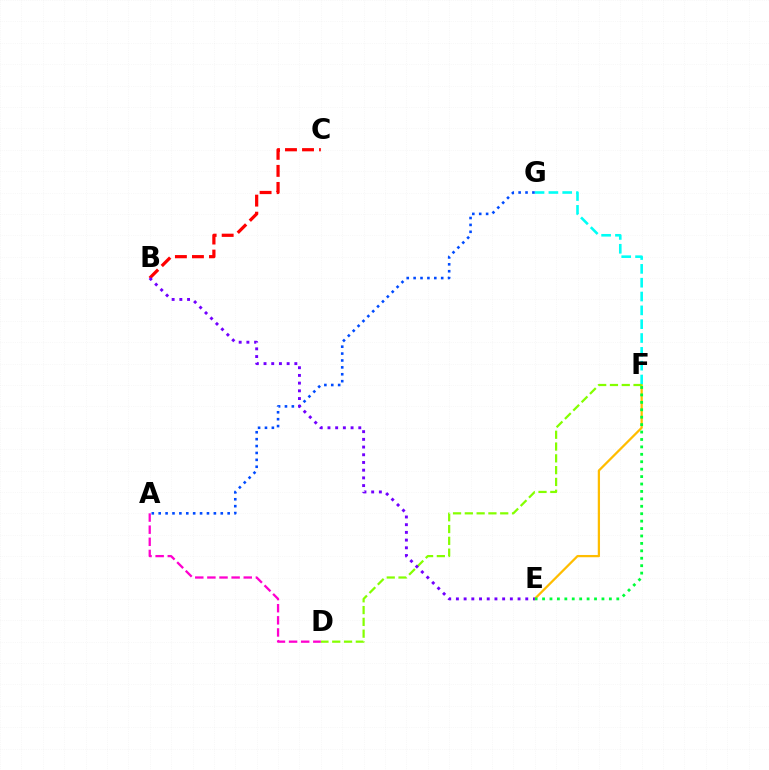{('E', 'F'): [{'color': '#ffbd00', 'line_style': 'solid', 'thickness': 1.62}, {'color': '#00ff39', 'line_style': 'dotted', 'thickness': 2.02}], ('F', 'G'): [{'color': '#00fff6', 'line_style': 'dashed', 'thickness': 1.88}], ('A', 'G'): [{'color': '#004bff', 'line_style': 'dotted', 'thickness': 1.87}], ('D', 'F'): [{'color': '#84ff00', 'line_style': 'dashed', 'thickness': 1.6}], ('B', 'C'): [{'color': '#ff0000', 'line_style': 'dashed', 'thickness': 2.32}], ('A', 'D'): [{'color': '#ff00cf', 'line_style': 'dashed', 'thickness': 1.65}], ('B', 'E'): [{'color': '#7200ff', 'line_style': 'dotted', 'thickness': 2.09}]}